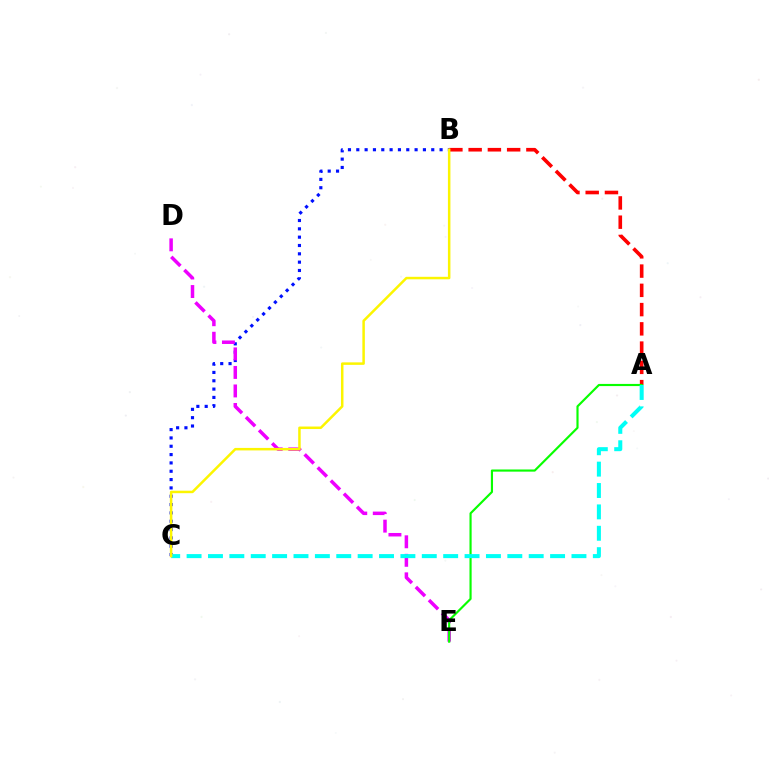{('B', 'C'): [{'color': '#0010ff', 'line_style': 'dotted', 'thickness': 2.26}, {'color': '#fcf500', 'line_style': 'solid', 'thickness': 1.8}], ('D', 'E'): [{'color': '#ee00ff', 'line_style': 'dashed', 'thickness': 2.52}], ('A', 'B'): [{'color': '#ff0000', 'line_style': 'dashed', 'thickness': 2.62}], ('A', 'E'): [{'color': '#08ff00', 'line_style': 'solid', 'thickness': 1.55}], ('A', 'C'): [{'color': '#00fff6', 'line_style': 'dashed', 'thickness': 2.9}]}